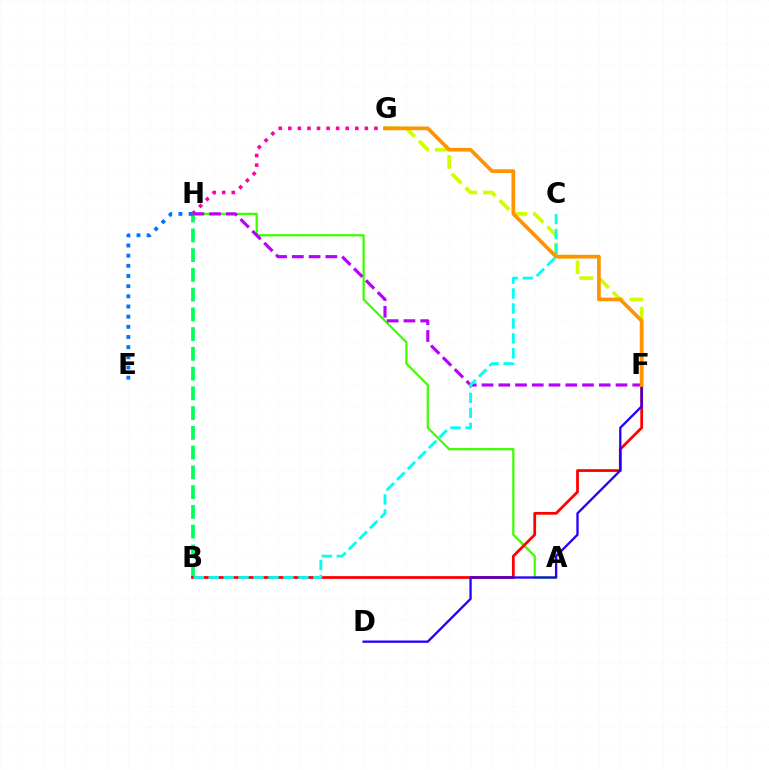{('A', 'H'): [{'color': '#3dff00', 'line_style': 'solid', 'thickness': 1.63}], ('B', 'H'): [{'color': '#00ff5c', 'line_style': 'dashed', 'thickness': 2.68}], ('F', 'H'): [{'color': '#b900ff', 'line_style': 'dashed', 'thickness': 2.27}], ('B', 'F'): [{'color': '#ff0000', 'line_style': 'solid', 'thickness': 1.99}], ('D', 'F'): [{'color': '#2500ff', 'line_style': 'solid', 'thickness': 1.66}], ('F', 'G'): [{'color': '#d1ff00', 'line_style': 'dashed', 'thickness': 2.66}, {'color': '#ff9400', 'line_style': 'solid', 'thickness': 2.67}], ('B', 'C'): [{'color': '#00fff6', 'line_style': 'dashed', 'thickness': 2.03}], ('G', 'H'): [{'color': '#ff00ac', 'line_style': 'dotted', 'thickness': 2.6}], ('E', 'H'): [{'color': '#0074ff', 'line_style': 'dotted', 'thickness': 2.76}]}